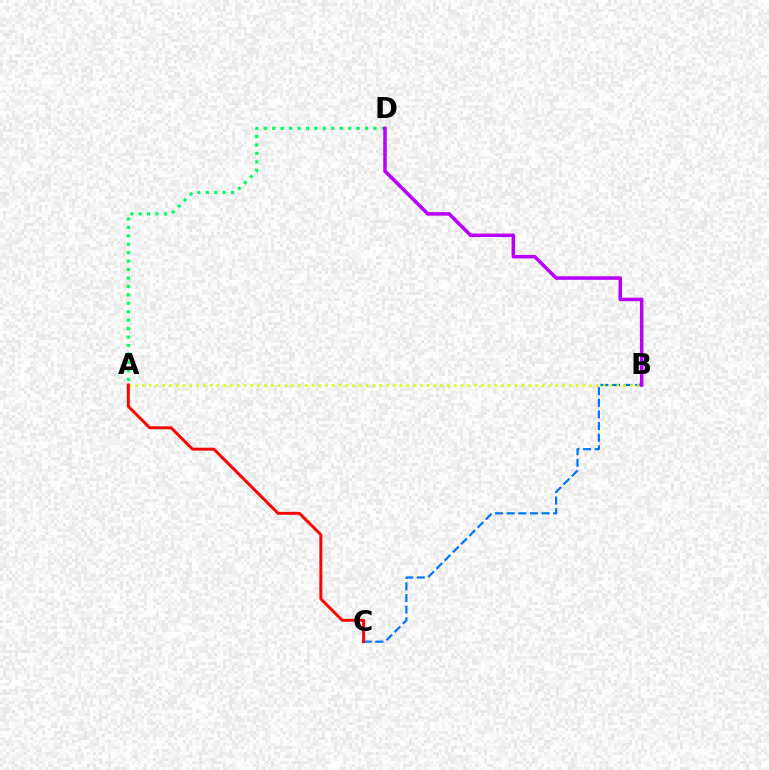{('B', 'C'): [{'color': '#0074ff', 'line_style': 'dashed', 'thickness': 1.58}], ('A', 'D'): [{'color': '#00ff5c', 'line_style': 'dotted', 'thickness': 2.29}], ('A', 'B'): [{'color': '#d1ff00', 'line_style': 'dotted', 'thickness': 1.84}], ('A', 'C'): [{'color': '#ff0000', 'line_style': 'solid', 'thickness': 2.12}], ('B', 'D'): [{'color': '#b900ff', 'line_style': 'solid', 'thickness': 2.54}]}